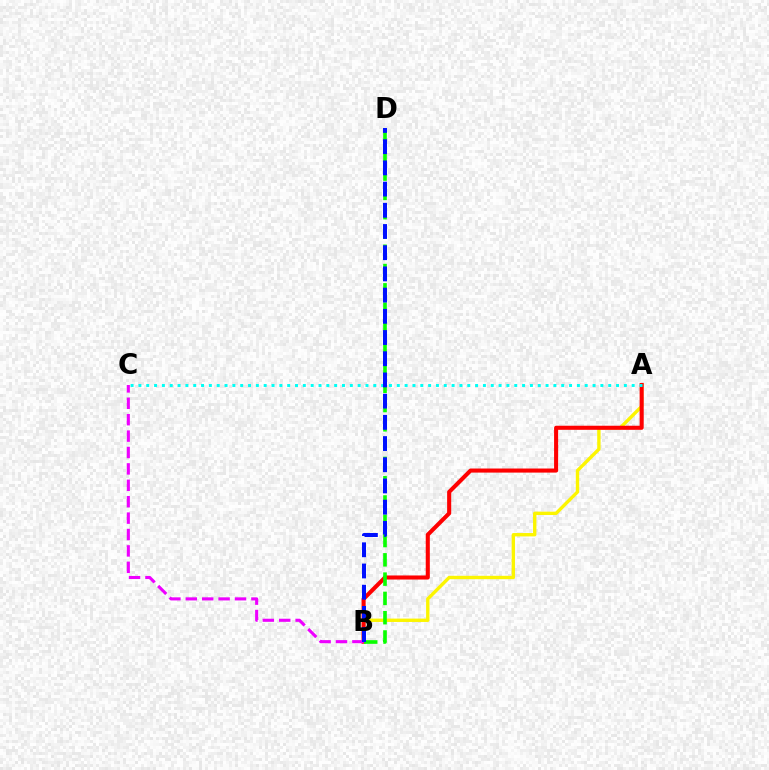{('A', 'B'): [{'color': '#fcf500', 'line_style': 'solid', 'thickness': 2.43}, {'color': '#ff0000', 'line_style': 'solid', 'thickness': 2.93}], ('B', 'C'): [{'color': '#ee00ff', 'line_style': 'dashed', 'thickness': 2.23}], ('B', 'D'): [{'color': '#08ff00', 'line_style': 'dashed', 'thickness': 2.62}, {'color': '#0010ff', 'line_style': 'dashed', 'thickness': 2.88}], ('A', 'C'): [{'color': '#00fff6', 'line_style': 'dotted', 'thickness': 2.13}]}